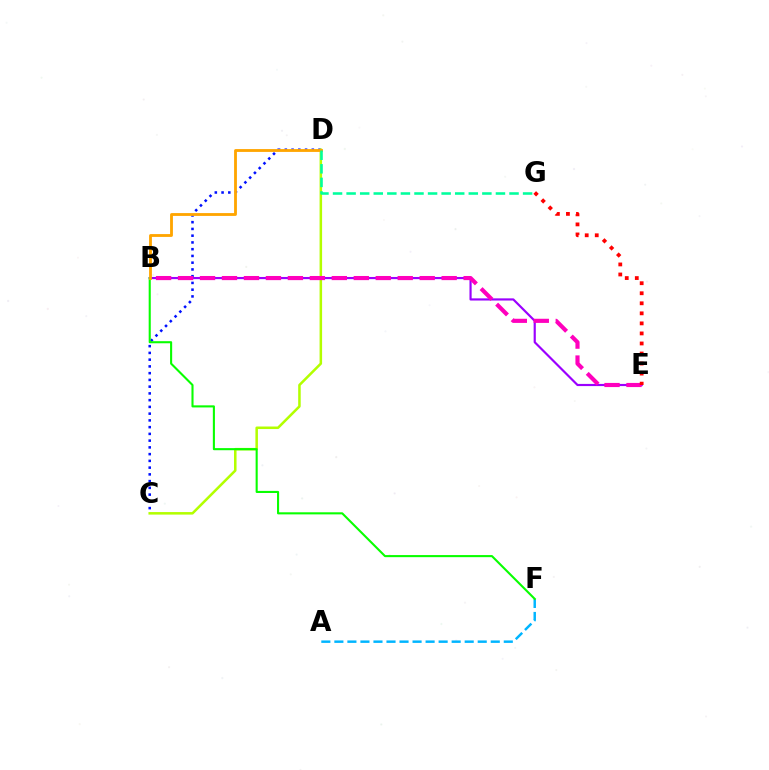{('C', 'D'): [{'color': '#0010ff', 'line_style': 'dotted', 'thickness': 1.83}, {'color': '#b3ff00', 'line_style': 'solid', 'thickness': 1.82}], ('B', 'E'): [{'color': '#9b00ff', 'line_style': 'solid', 'thickness': 1.56}, {'color': '#ff00bd', 'line_style': 'dashed', 'thickness': 2.98}], ('E', 'G'): [{'color': '#ff0000', 'line_style': 'dotted', 'thickness': 2.73}], ('A', 'F'): [{'color': '#00b5ff', 'line_style': 'dashed', 'thickness': 1.77}], ('B', 'F'): [{'color': '#08ff00', 'line_style': 'solid', 'thickness': 1.51}], ('B', 'D'): [{'color': '#ffa500', 'line_style': 'solid', 'thickness': 2.04}], ('D', 'G'): [{'color': '#00ff9d', 'line_style': 'dashed', 'thickness': 1.84}]}